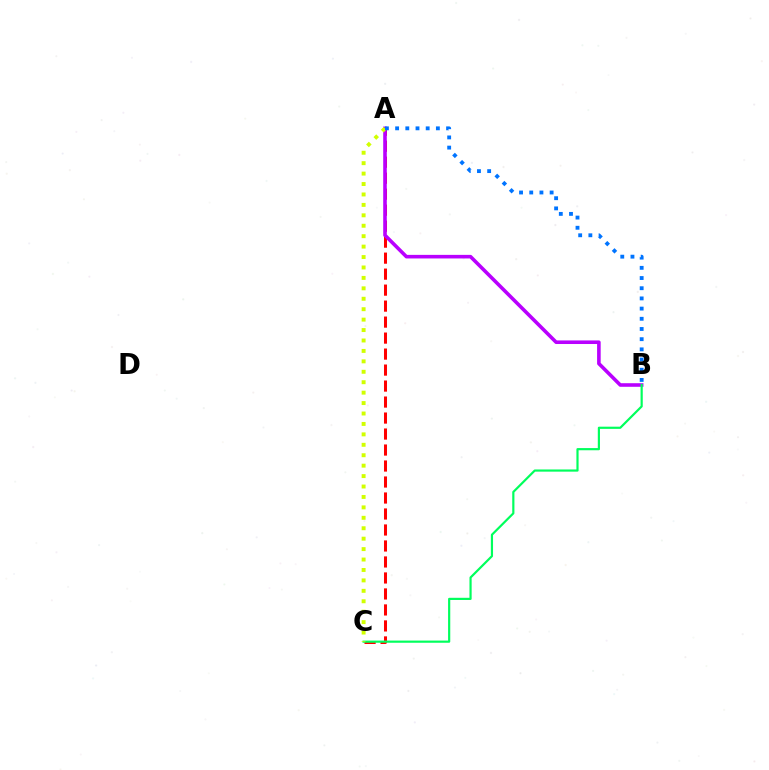{('A', 'C'): [{'color': '#ff0000', 'line_style': 'dashed', 'thickness': 2.17}, {'color': '#d1ff00', 'line_style': 'dotted', 'thickness': 2.83}], ('A', 'B'): [{'color': '#b900ff', 'line_style': 'solid', 'thickness': 2.58}, {'color': '#0074ff', 'line_style': 'dotted', 'thickness': 2.77}], ('B', 'C'): [{'color': '#00ff5c', 'line_style': 'solid', 'thickness': 1.57}]}